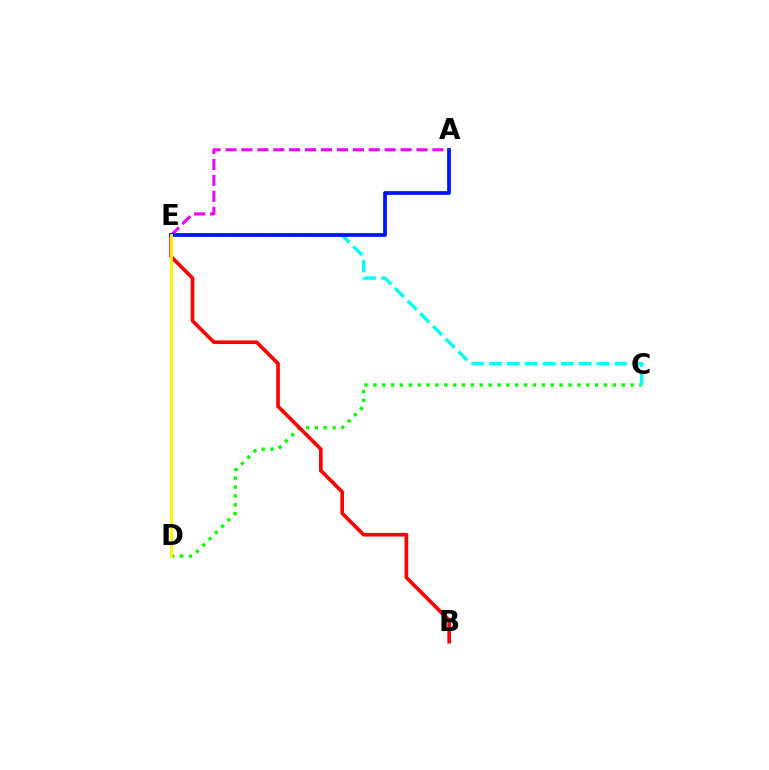{('C', 'D'): [{'color': '#08ff00', 'line_style': 'dotted', 'thickness': 2.41}], ('A', 'E'): [{'color': '#ee00ff', 'line_style': 'dashed', 'thickness': 2.16}, {'color': '#0010ff', 'line_style': 'solid', 'thickness': 2.69}], ('B', 'E'): [{'color': '#ff0000', 'line_style': 'solid', 'thickness': 2.62}], ('C', 'E'): [{'color': '#00fff6', 'line_style': 'dashed', 'thickness': 2.43}], ('D', 'E'): [{'color': '#fcf500', 'line_style': 'solid', 'thickness': 2.06}]}